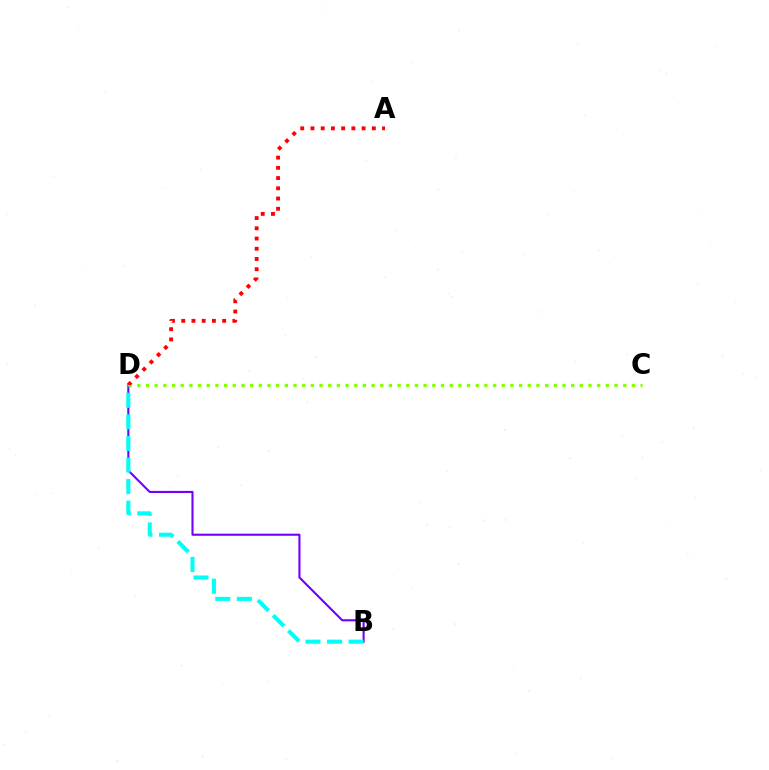{('B', 'D'): [{'color': '#7200ff', 'line_style': 'solid', 'thickness': 1.52}, {'color': '#00fff6', 'line_style': 'dashed', 'thickness': 2.93}], ('C', 'D'): [{'color': '#84ff00', 'line_style': 'dotted', 'thickness': 2.36}], ('A', 'D'): [{'color': '#ff0000', 'line_style': 'dotted', 'thickness': 2.78}]}